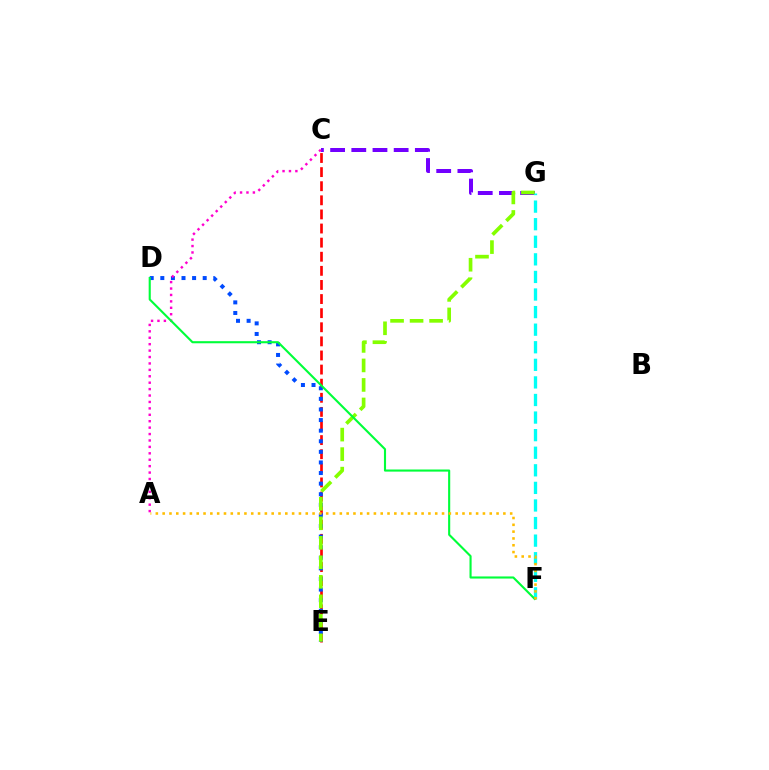{('C', 'G'): [{'color': '#7200ff', 'line_style': 'dashed', 'thickness': 2.88}], ('C', 'E'): [{'color': '#ff0000', 'line_style': 'dashed', 'thickness': 1.92}], ('F', 'G'): [{'color': '#00fff6', 'line_style': 'dashed', 'thickness': 2.39}], ('D', 'E'): [{'color': '#004bff', 'line_style': 'dotted', 'thickness': 2.88}], ('E', 'G'): [{'color': '#84ff00', 'line_style': 'dashed', 'thickness': 2.65}], ('A', 'C'): [{'color': '#ff00cf', 'line_style': 'dotted', 'thickness': 1.74}], ('D', 'F'): [{'color': '#00ff39', 'line_style': 'solid', 'thickness': 1.52}], ('A', 'F'): [{'color': '#ffbd00', 'line_style': 'dotted', 'thickness': 1.85}]}